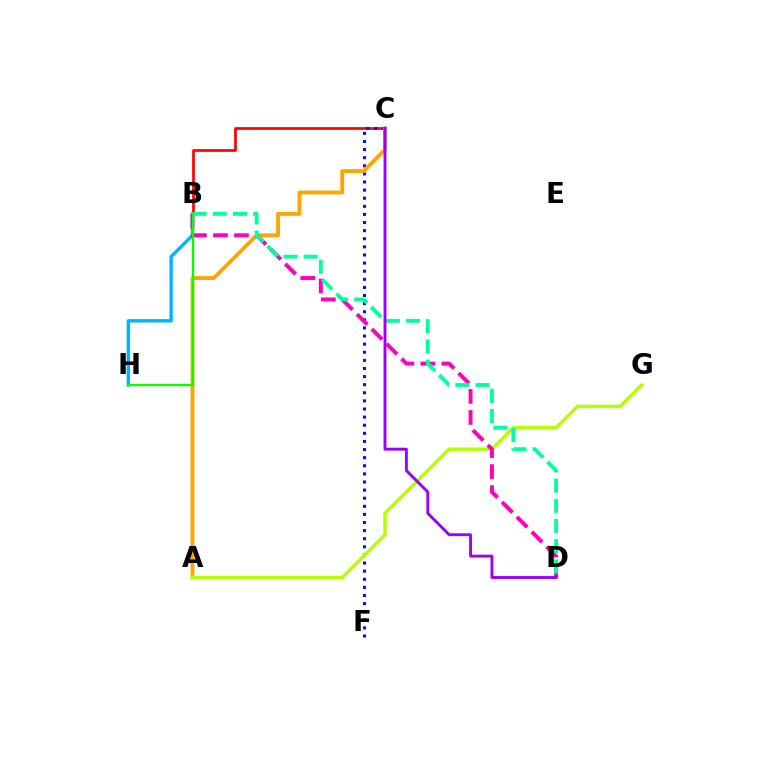{('B', 'C'): [{'color': '#ff0000', 'line_style': 'solid', 'thickness': 1.95}], ('C', 'F'): [{'color': '#0010ff', 'line_style': 'dotted', 'thickness': 2.2}], ('A', 'C'): [{'color': '#ffa500', 'line_style': 'solid', 'thickness': 2.78}], ('B', 'H'): [{'color': '#00b5ff', 'line_style': 'solid', 'thickness': 2.44}, {'color': '#08ff00', 'line_style': 'solid', 'thickness': 1.64}], ('A', 'G'): [{'color': '#b3ff00', 'line_style': 'solid', 'thickness': 2.46}], ('B', 'D'): [{'color': '#ff00bd', 'line_style': 'dashed', 'thickness': 2.85}, {'color': '#00ff9d', 'line_style': 'dashed', 'thickness': 2.74}], ('C', 'D'): [{'color': '#9b00ff', 'line_style': 'solid', 'thickness': 2.09}]}